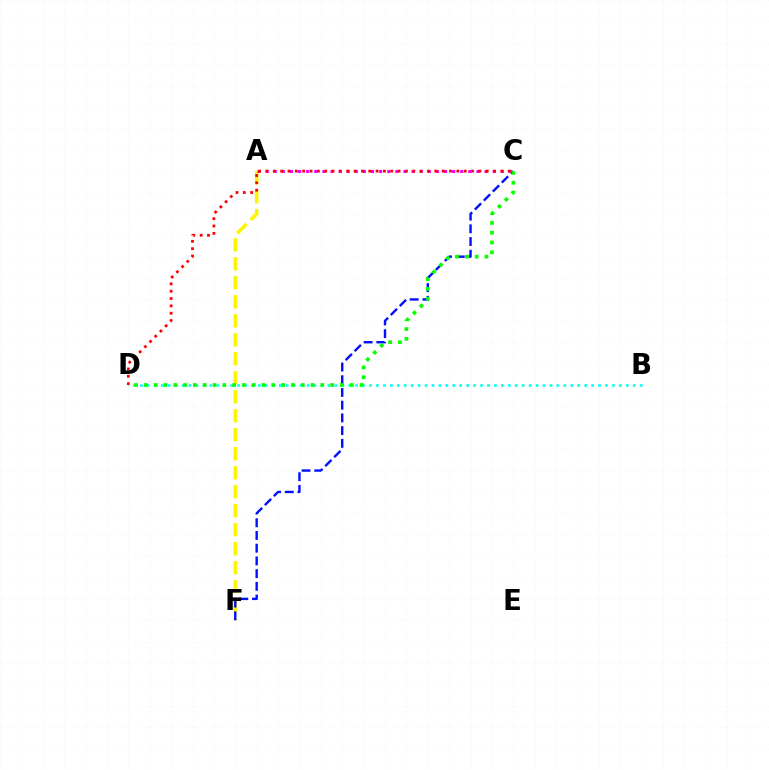{('A', 'F'): [{'color': '#fcf500', 'line_style': 'dashed', 'thickness': 2.58}], ('B', 'D'): [{'color': '#00fff6', 'line_style': 'dotted', 'thickness': 1.89}], ('C', 'F'): [{'color': '#0010ff', 'line_style': 'dashed', 'thickness': 1.73}], ('C', 'D'): [{'color': '#08ff00', 'line_style': 'dotted', 'thickness': 2.66}, {'color': '#ff0000', 'line_style': 'dotted', 'thickness': 1.99}], ('A', 'C'): [{'color': '#ee00ff', 'line_style': 'dotted', 'thickness': 2.2}]}